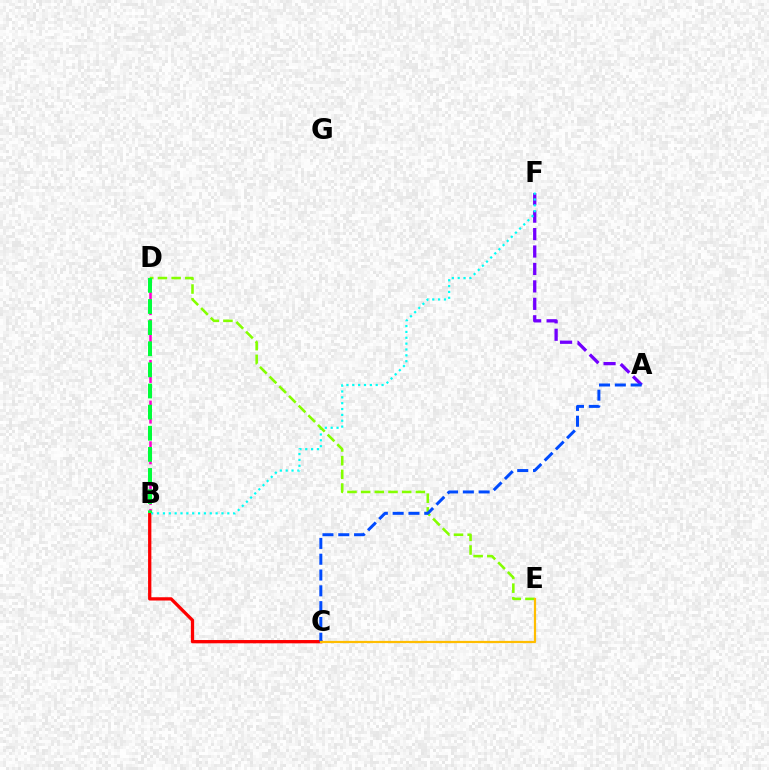{('B', 'D'): [{'color': '#ff00cf', 'line_style': 'dashed', 'thickness': 1.84}, {'color': '#00ff39', 'line_style': 'dashed', 'thickness': 2.87}], ('B', 'C'): [{'color': '#ff0000', 'line_style': 'solid', 'thickness': 2.36}], ('A', 'F'): [{'color': '#7200ff', 'line_style': 'dashed', 'thickness': 2.37}], ('B', 'F'): [{'color': '#00fff6', 'line_style': 'dotted', 'thickness': 1.59}], ('D', 'E'): [{'color': '#84ff00', 'line_style': 'dashed', 'thickness': 1.86}], ('A', 'C'): [{'color': '#004bff', 'line_style': 'dashed', 'thickness': 2.15}], ('C', 'E'): [{'color': '#ffbd00', 'line_style': 'solid', 'thickness': 1.6}]}